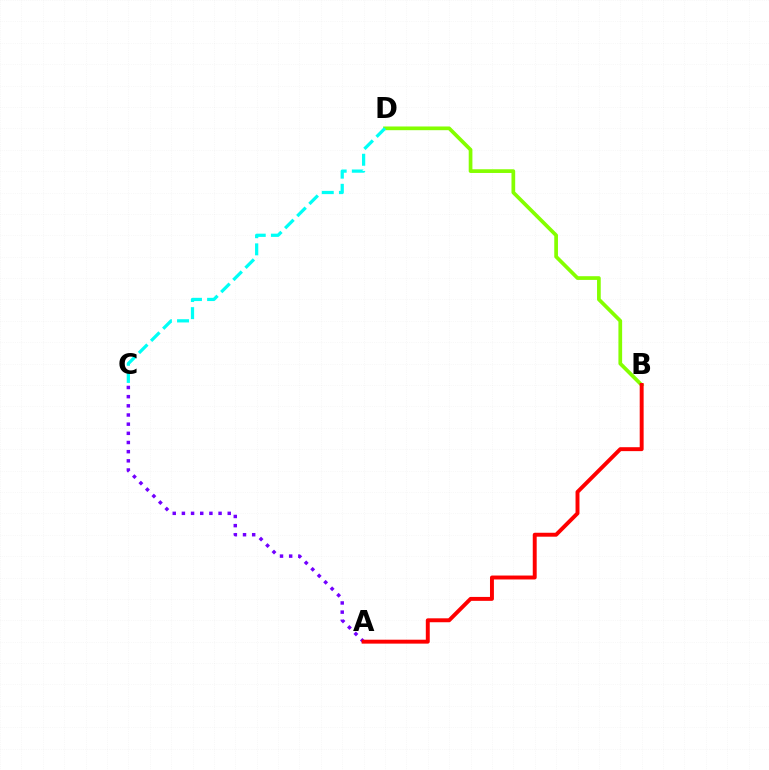{('A', 'C'): [{'color': '#7200ff', 'line_style': 'dotted', 'thickness': 2.49}], ('B', 'D'): [{'color': '#84ff00', 'line_style': 'solid', 'thickness': 2.67}], ('C', 'D'): [{'color': '#00fff6', 'line_style': 'dashed', 'thickness': 2.33}], ('A', 'B'): [{'color': '#ff0000', 'line_style': 'solid', 'thickness': 2.83}]}